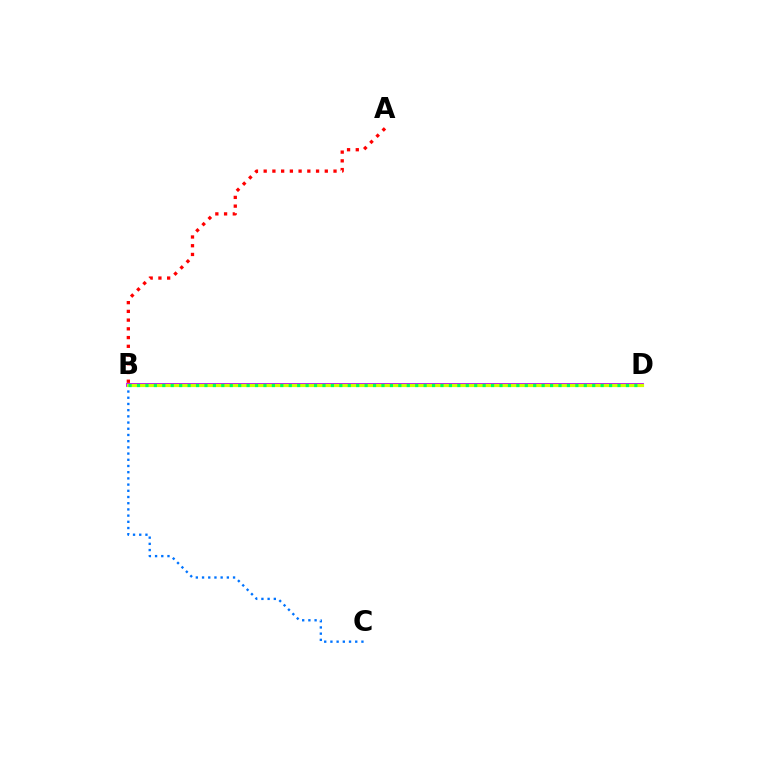{('B', 'D'): [{'color': '#b900ff', 'line_style': 'solid', 'thickness': 2.77}, {'color': '#d1ff00', 'line_style': 'solid', 'thickness': 2.29}, {'color': '#00ff5c', 'line_style': 'dotted', 'thickness': 2.29}], ('A', 'B'): [{'color': '#ff0000', 'line_style': 'dotted', 'thickness': 2.37}], ('B', 'C'): [{'color': '#0074ff', 'line_style': 'dotted', 'thickness': 1.69}]}